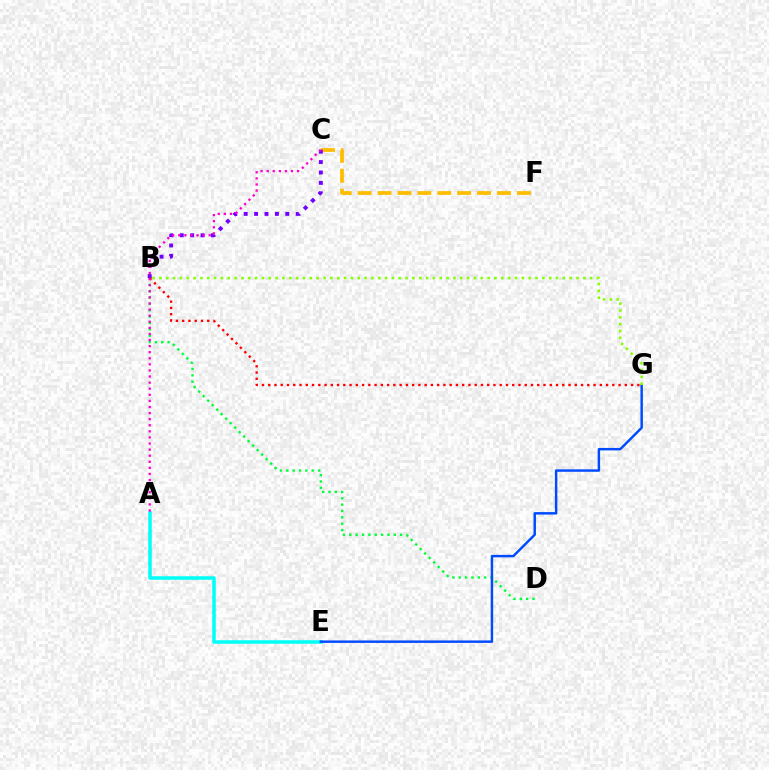{('A', 'E'): [{'color': '#00fff6', 'line_style': 'solid', 'thickness': 2.52}], ('C', 'F'): [{'color': '#ffbd00', 'line_style': 'dashed', 'thickness': 2.71}], ('B', 'D'): [{'color': '#00ff39', 'line_style': 'dotted', 'thickness': 1.73}], ('B', 'C'): [{'color': '#7200ff', 'line_style': 'dotted', 'thickness': 2.83}], ('B', 'G'): [{'color': '#ff0000', 'line_style': 'dotted', 'thickness': 1.7}, {'color': '#84ff00', 'line_style': 'dotted', 'thickness': 1.86}], ('A', 'C'): [{'color': '#ff00cf', 'line_style': 'dotted', 'thickness': 1.65}], ('E', 'G'): [{'color': '#004bff', 'line_style': 'solid', 'thickness': 1.77}]}